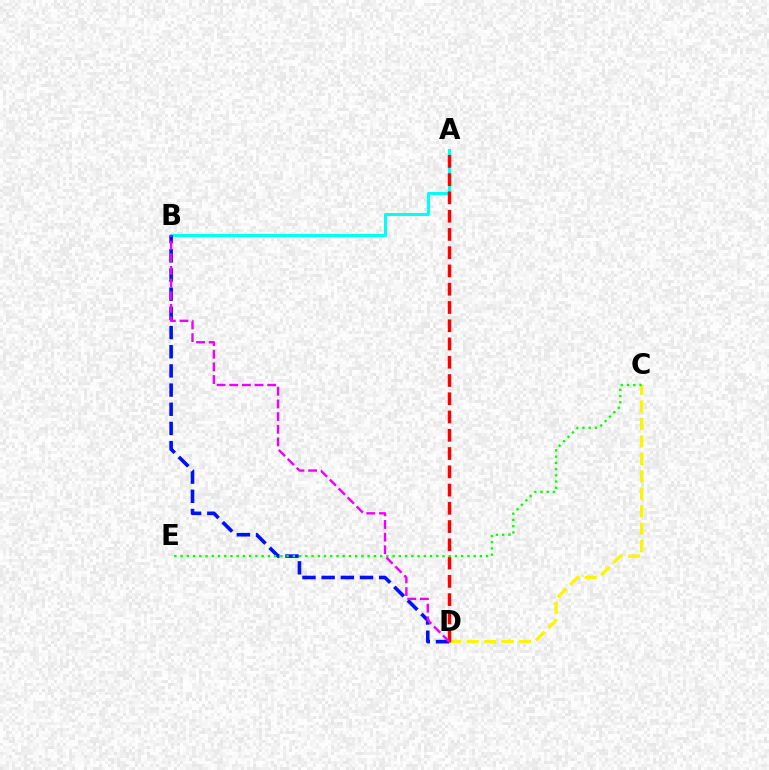{('A', 'B'): [{'color': '#00fff6', 'line_style': 'solid', 'thickness': 2.19}], ('C', 'D'): [{'color': '#fcf500', 'line_style': 'dashed', 'thickness': 2.37}], ('A', 'D'): [{'color': '#ff0000', 'line_style': 'dashed', 'thickness': 2.48}], ('B', 'D'): [{'color': '#0010ff', 'line_style': 'dashed', 'thickness': 2.61}, {'color': '#ee00ff', 'line_style': 'dashed', 'thickness': 1.72}], ('C', 'E'): [{'color': '#08ff00', 'line_style': 'dotted', 'thickness': 1.69}]}